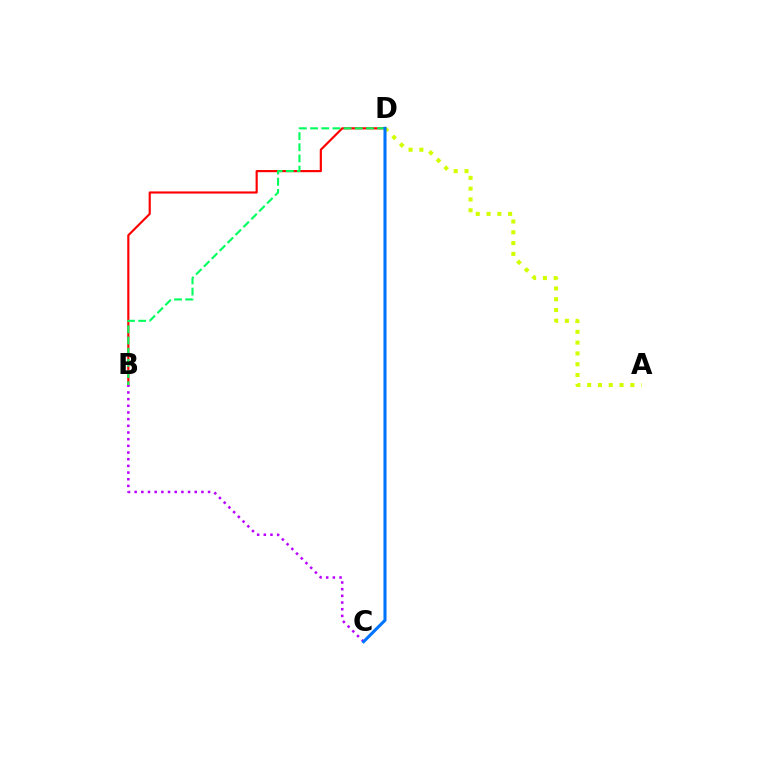{('A', 'D'): [{'color': '#d1ff00', 'line_style': 'dotted', 'thickness': 2.93}], ('B', 'D'): [{'color': '#ff0000', 'line_style': 'solid', 'thickness': 1.56}, {'color': '#00ff5c', 'line_style': 'dashed', 'thickness': 1.52}], ('B', 'C'): [{'color': '#b900ff', 'line_style': 'dotted', 'thickness': 1.81}], ('C', 'D'): [{'color': '#0074ff', 'line_style': 'solid', 'thickness': 2.21}]}